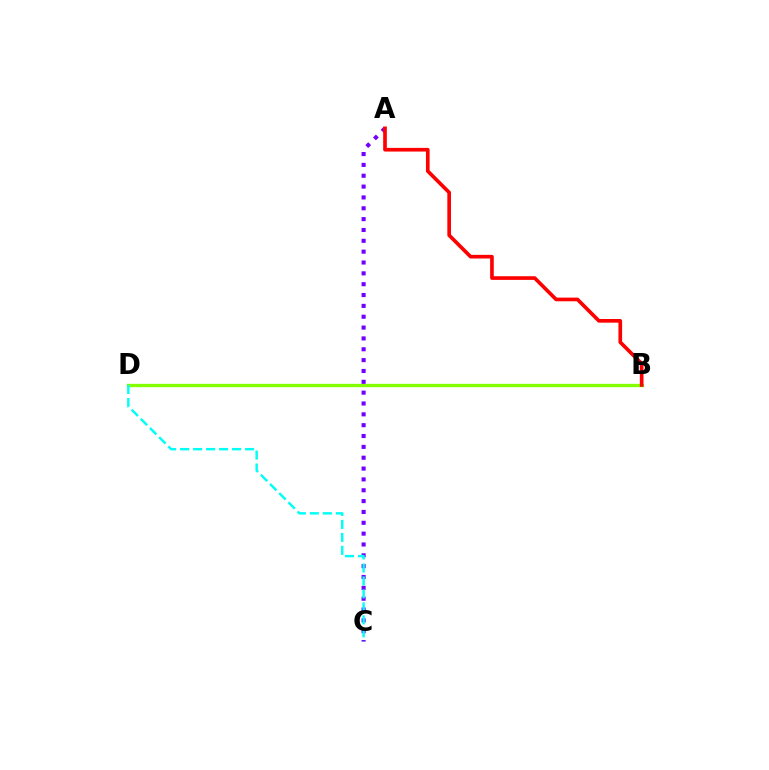{('B', 'D'): [{'color': '#84ff00', 'line_style': 'solid', 'thickness': 2.39}], ('A', 'C'): [{'color': '#7200ff', 'line_style': 'dotted', 'thickness': 2.95}], ('C', 'D'): [{'color': '#00fff6', 'line_style': 'dashed', 'thickness': 1.76}], ('A', 'B'): [{'color': '#ff0000', 'line_style': 'solid', 'thickness': 2.64}]}